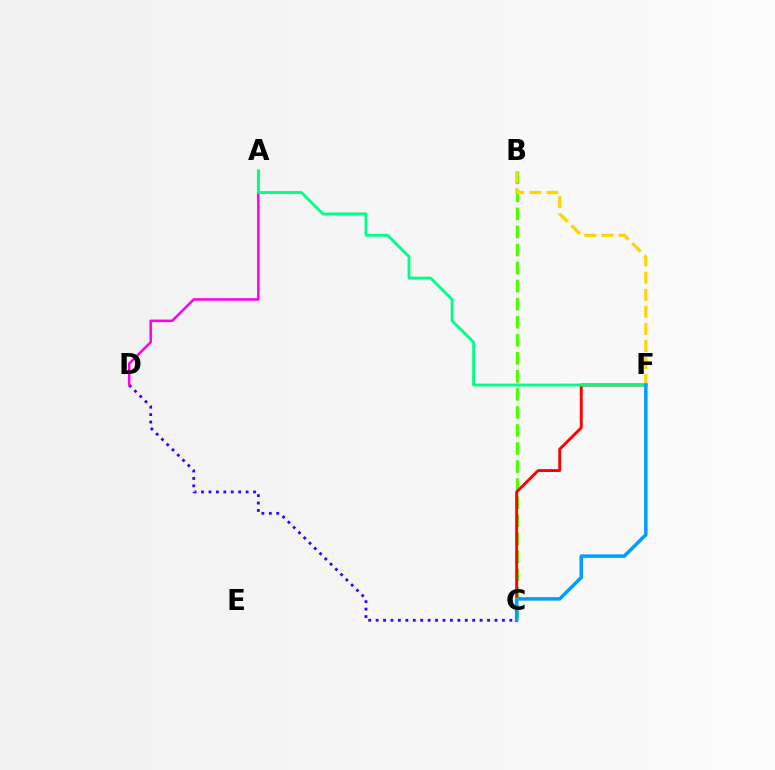{('C', 'D'): [{'color': '#3700ff', 'line_style': 'dotted', 'thickness': 2.02}], ('B', 'C'): [{'color': '#4fff00', 'line_style': 'dashed', 'thickness': 2.45}], ('C', 'F'): [{'color': '#ff0000', 'line_style': 'solid', 'thickness': 2.1}, {'color': '#009eff', 'line_style': 'solid', 'thickness': 2.51}], ('A', 'D'): [{'color': '#ff00ed', 'line_style': 'solid', 'thickness': 1.83}], ('A', 'F'): [{'color': '#00ff86', 'line_style': 'solid', 'thickness': 2.06}], ('B', 'F'): [{'color': '#ffd500', 'line_style': 'dashed', 'thickness': 2.32}]}